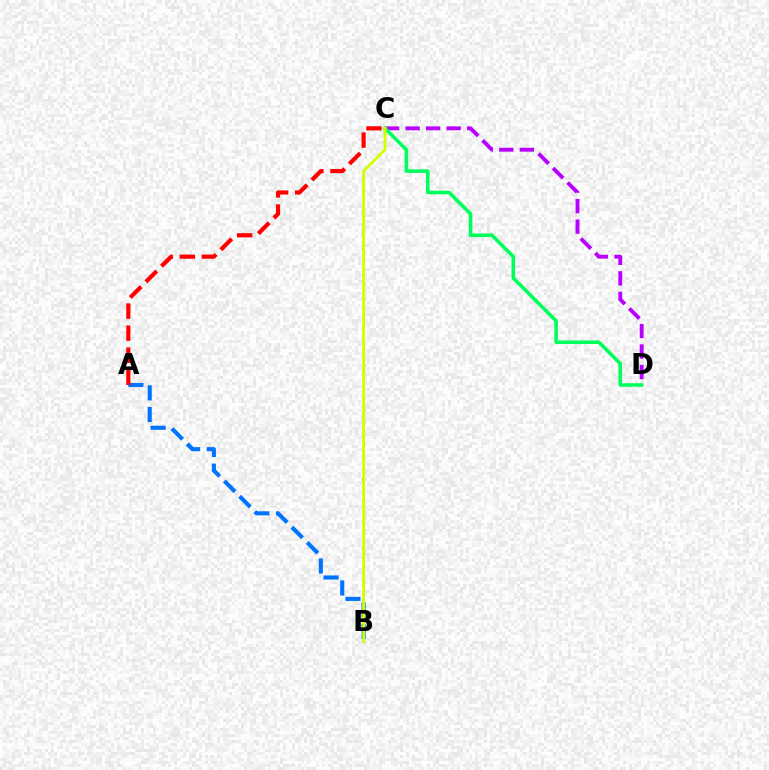{('C', 'D'): [{'color': '#b900ff', 'line_style': 'dashed', 'thickness': 2.79}, {'color': '#00ff5c', 'line_style': 'solid', 'thickness': 2.57}], ('A', 'B'): [{'color': '#0074ff', 'line_style': 'dashed', 'thickness': 2.94}], ('B', 'C'): [{'color': '#d1ff00', 'line_style': 'solid', 'thickness': 2.03}], ('A', 'C'): [{'color': '#ff0000', 'line_style': 'dashed', 'thickness': 3.0}]}